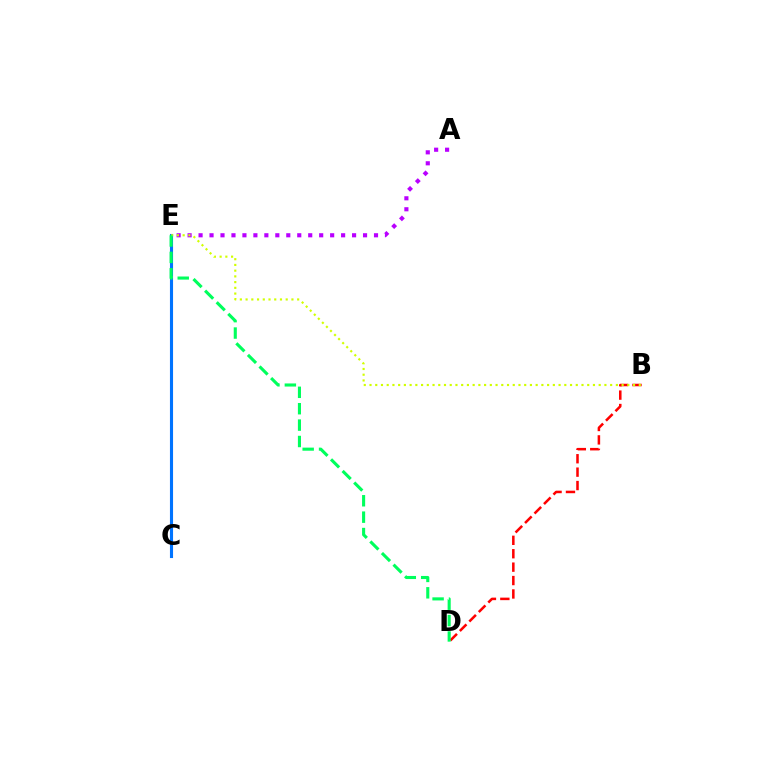{('C', 'E'): [{'color': '#0074ff', 'line_style': 'solid', 'thickness': 2.23}], ('A', 'E'): [{'color': '#b900ff', 'line_style': 'dotted', 'thickness': 2.98}], ('B', 'D'): [{'color': '#ff0000', 'line_style': 'dashed', 'thickness': 1.82}], ('B', 'E'): [{'color': '#d1ff00', 'line_style': 'dotted', 'thickness': 1.56}], ('D', 'E'): [{'color': '#00ff5c', 'line_style': 'dashed', 'thickness': 2.23}]}